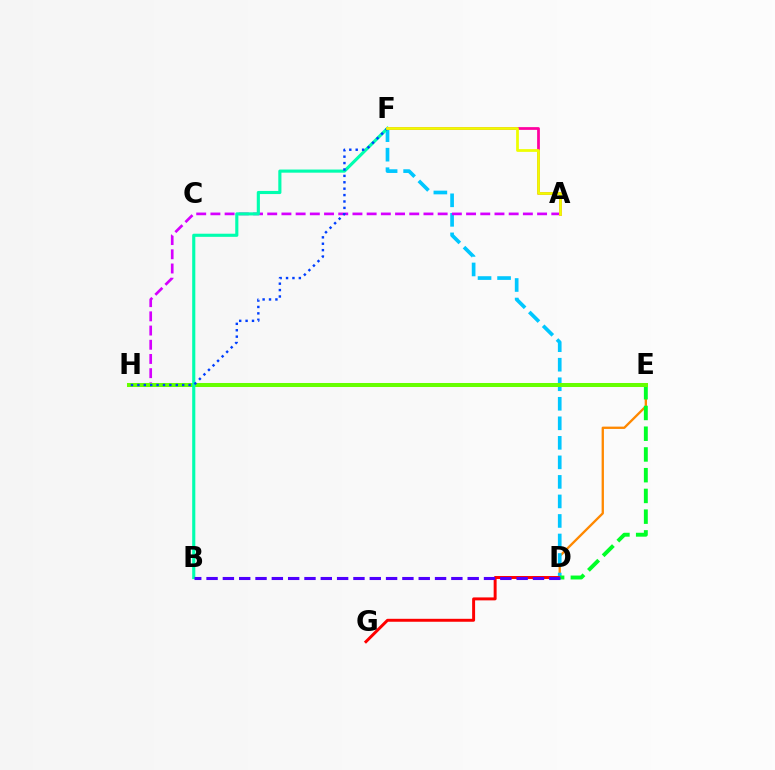{('D', 'E'): [{'color': '#ff8800', 'line_style': 'solid', 'thickness': 1.67}, {'color': '#00ff27', 'line_style': 'dashed', 'thickness': 2.82}], ('D', 'F'): [{'color': '#00c7ff', 'line_style': 'dashed', 'thickness': 2.65}], ('D', 'G'): [{'color': '#ff0000', 'line_style': 'solid', 'thickness': 2.12}], ('A', 'H'): [{'color': '#d600ff', 'line_style': 'dashed', 'thickness': 1.93}], ('E', 'H'): [{'color': '#66ff00', 'line_style': 'solid', 'thickness': 2.89}], ('B', 'F'): [{'color': '#00ffaf', 'line_style': 'solid', 'thickness': 2.25}], ('A', 'F'): [{'color': '#ff00a0', 'line_style': 'solid', 'thickness': 1.98}, {'color': '#eeff00', 'line_style': 'solid', 'thickness': 1.99}], ('F', 'H'): [{'color': '#003fff', 'line_style': 'dotted', 'thickness': 1.74}], ('B', 'D'): [{'color': '#4f00ff', 'line_style': 'dashed', 'thickness': 2.22}]}